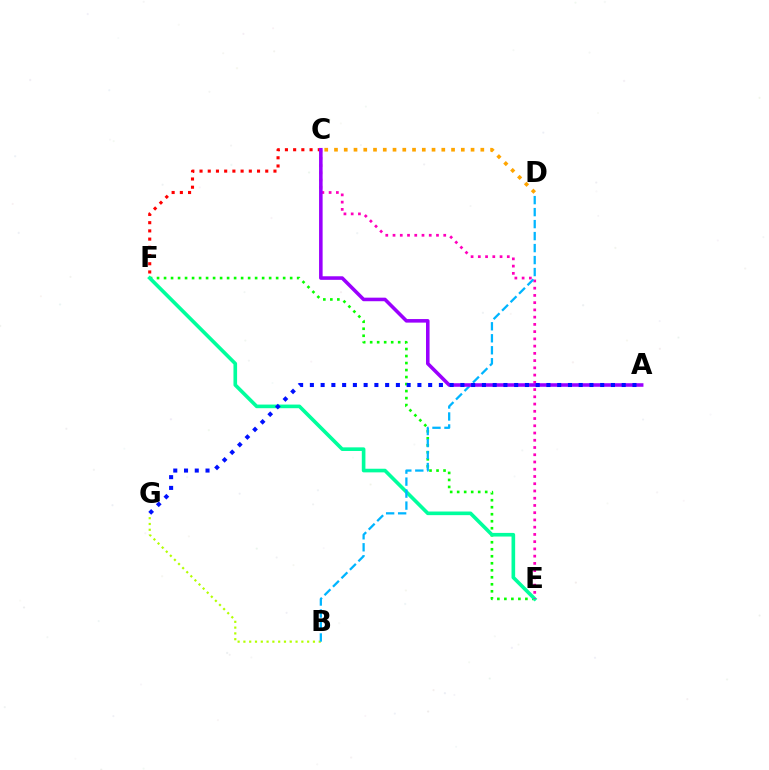{('B', 'G'): [{'color': '#b3ff00', 'line_style': 'dotted', 'thickness': 1.57}], ('E', 'F'): [{'color': '#08ff00', 'line_style': 'dotted', 'thickness': 1.9}, {'color': '#00ff9d', 'line_style': 'solid', 'thickness': 2.61}], ('C', 'F'): [{'color': '#ff0000', 'line_style': 'dotted', 'thickness': 2.23}], ('C', 'E'): [{'color': '#ff00bd', 'line_style': 'dotted', 'thickness': 1.97}], ('B', 'D'): [{'color': '#00b5ff', 'line_style': 'dashed', 'thickness': 1.63}], ('C', 'D'): [{'color': '#ffa500', 'line_style': 'dotted', 'thickness': 2.65}], ('A', 'C'): [{'color': '#9b00ff', 'line_style': 'solid', 'thickness': 2.56}], ('A', 'G'): [{'color': '#0010ff', 'line_style': 'dotted', 'thickness': 2.92}]}